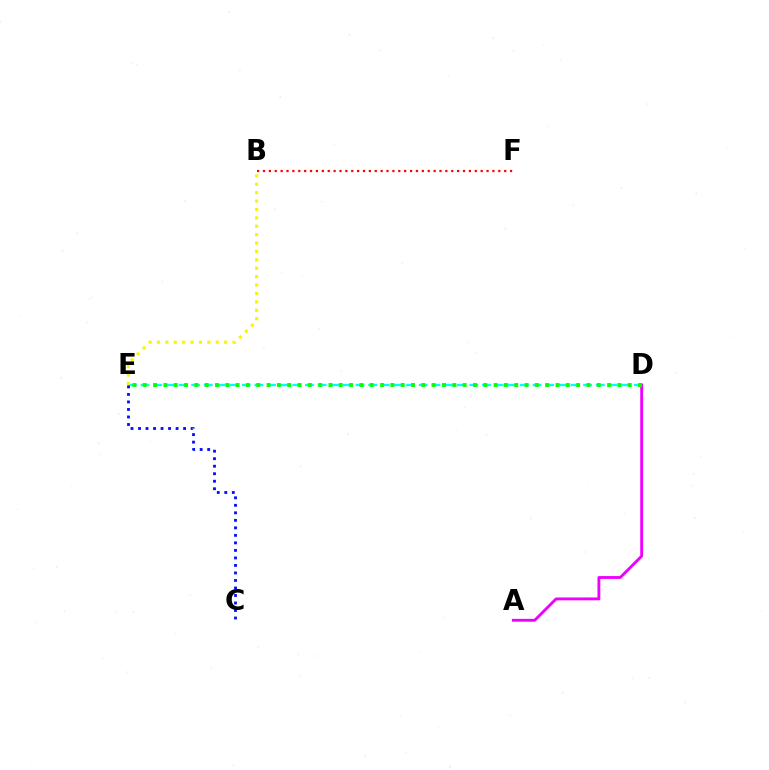{('A', 'D'): [{'color': '#ee00ff', 'line_style': 'solid', 'thickness': 2.05}], ('B', 'F'): [{'color': '#ff0000', 'line_style': 'dotted', 'thickness': 1.6}], ('D', 'E'): [{'color': '#00fff6', 'line_style': 'dashed', 'thickness': 1.72}, {'color': '#08ff00', 'line_style': 'dotted', 'thickness': 2.8}], ('C', 'E'): [{'color': '#0010ff', 'line_style': 'dotted', 'thickness': 2.04}], ('B', 'E'): [{'color': '#fcf500', 'line_style': 'dotted', 'thickness': 2.28}]}